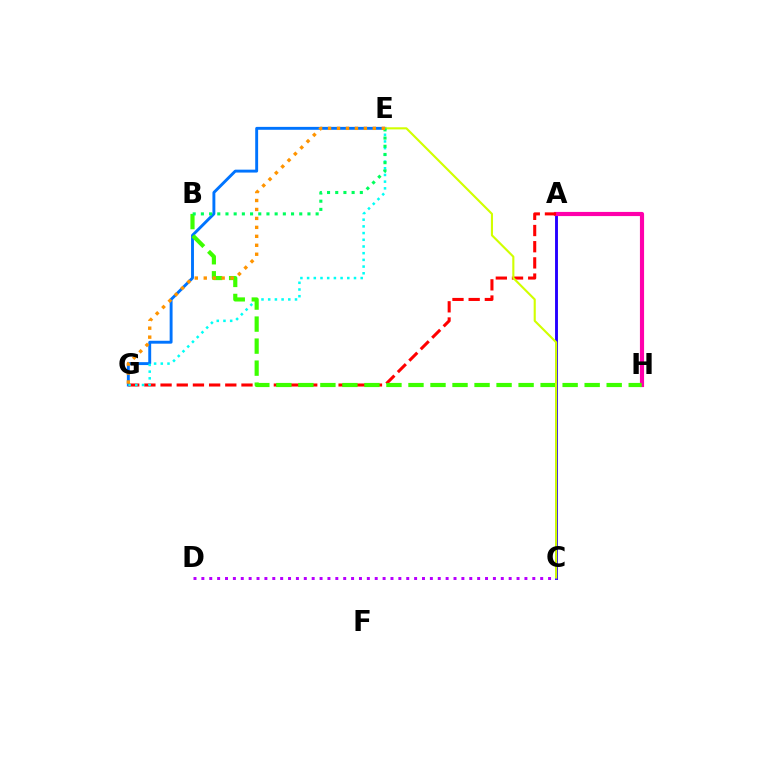{('A', 'C'): [{'color': '#2500ff', 'line_style': 'solid', 'thickness': 2.08}], ('A', 'H'): [{'color': '#ff00ac', 'line_style': 'solid', 'thickness': 2.99}], ('E', 'G'): [{'color': '#0074ff', 'line_style': 'solid', 'thickness': 2.09}, {'color': '#00fff6', 'line_style': 'dotted', 'thickness': 1.82}, {'color': '#ff9400', 'line_style': 'dotted', 'thickness': 2.43}], ('C', 'D'): [{'color': '#b900ff', 'line_style': 'dotted', 'thickness': 2.14}], ('A', 'G'): [{'color': '#ff0000', 'line_style': 'dashed', 'thickness': 2.2}], ('B', 'H'): [{'color': '#3dff00', 'line_style': 'dashed', 'thickness': 2.99}], ('C', 'E'): [{'color': '#d1ff00', 'line_style': 'solid', 'thickness': 1.52}], ('B', 'E'): [{'color': '#00ff5c', 'line_style': 'dotted', 'thickness': 2.23}]}